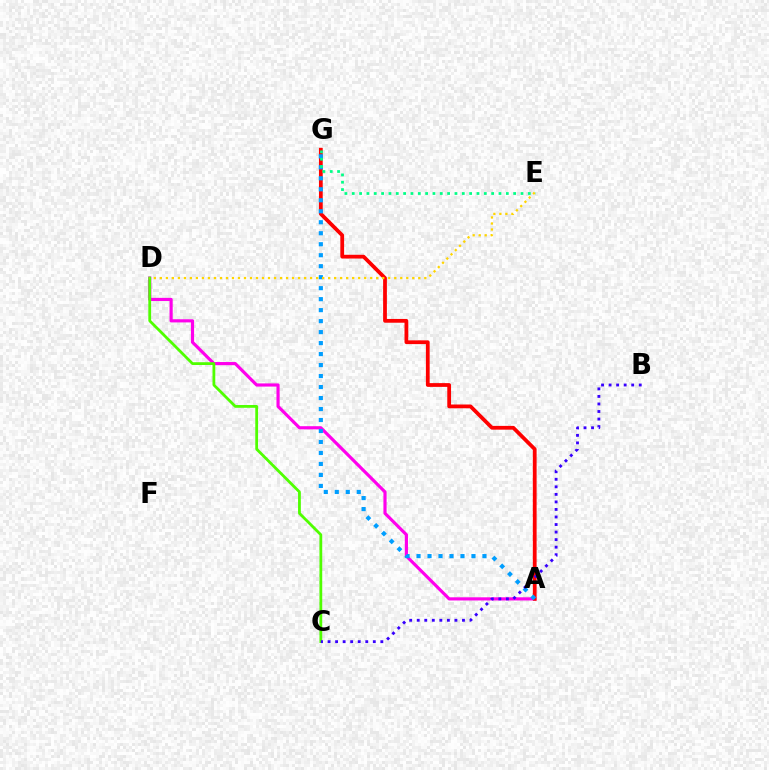{('A', 'D'): [{'color': '#ff00ed', 'line_style': 'solid', 'thickness': 2.28}], ('C', 'D'): [{'color': '#4fff00', 'line_style': 'solid', 'thickness': 2.01}], ('A', 'G'): [{'color': '#ff0000', 'line_style': 'solid', 'thickness': 2.71}, {'color': '#009eff', 'line_style': 'dotted', 'thickness': 2.99}], ('D', 'E'): [{'color': '#ffd500', 'line_style': 'dotted', 'thickness': 1.63}], ('B', 'C'): [{'color': '#3700ff', 'line_style': 'dotted', 'thickness': 2.05}], ('E', 'G'): [{'color': '#00ff86', 'line_style': 'dotted', 'thickness': 1.99}]}